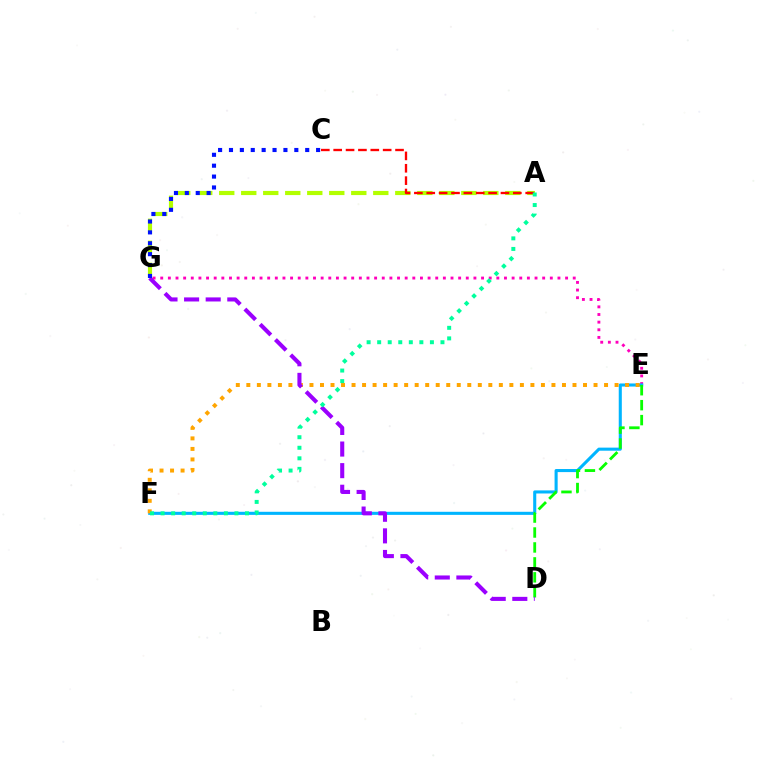{('A', 'G'): [{'color': '#b3ff00', 'line_style': 'dashed', 'thickness': 2.99}], ('E', 'G'): [{'color': '#ff00bd', 'line_style': 'dotted', 'thickness': 2.08}], ('E', 'F'): [{'color': '#00b5ff', 'line_style': 'solid', 'thickness': 2.22}, {'color': '#ffa500', 'line_style': 'dotted', 'thickness': 2.86}], ('D', 'E'): [{'color': '#08ff00', 'line_style': 'dashed', 'thickness': 2.03}], ('D', 'G'): [{'color': '#9b00ff', 'line_style': 'dashed', 'thickness': 2.93}], ('A', 'C'): [{'color': '#ff0000', 'line_style': 'dashed', 'thickness': 1.68}], ('A', 'F'): [{'color': '#00ff9d', 'line_style': 'dotted', 'thickness': 2.87}], ('C', 'G'): [{'color': '#0010ff', 'line_style': 'dotted', 'thickness': 2.96}]}